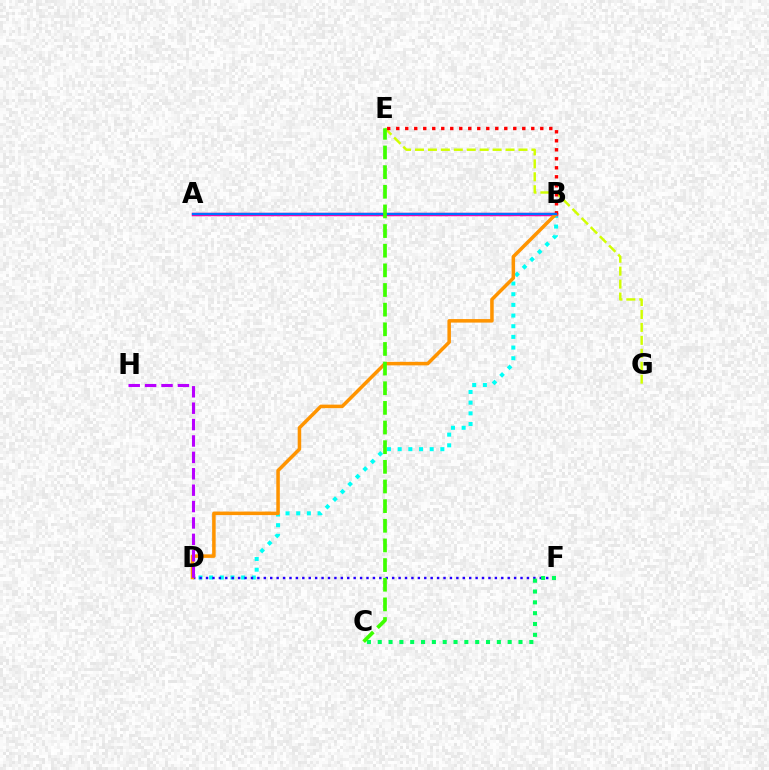{('B', 'D'): [{'color': '#00fff6', 'line_style': 'dotted', 'thickness': 2.9}, {'color': '#ff9400', 'line_style': 'solid', 'thickness': 2.53}], ('E', 'G'): [{'color': '#d1ff00', 'line_style': 'dashed', 'thickness': 1.76}], ('D', 'F'): [{'color': '#2500ff', 'line_style': 'dotted', 'thickness': 1.74}], ('A', 'B'): [{'color': '#ff00ac', 'line_style': 'solid', 'thickness': 2.5}, {'color': '#0074ff', 'line_style': 'solid', 'thickness': 1.61}], ('C', 'F'): [{'color': '#00ff5c', 'line_style': 'dotted', 'thickness': 2.94}], ('B', 'E'): [{'color': '#ff0000', 'line_style': 'dotted', 'thickness': 2.45}], ('D', 'H'): [{'color': '#b900ff', 'line_style': 'dashed', 'thickness': 2.23}], ('C', 'E'): [{'color': '#3dff00', 'line_style': 'dashed', 'thickness': 2.67}]}